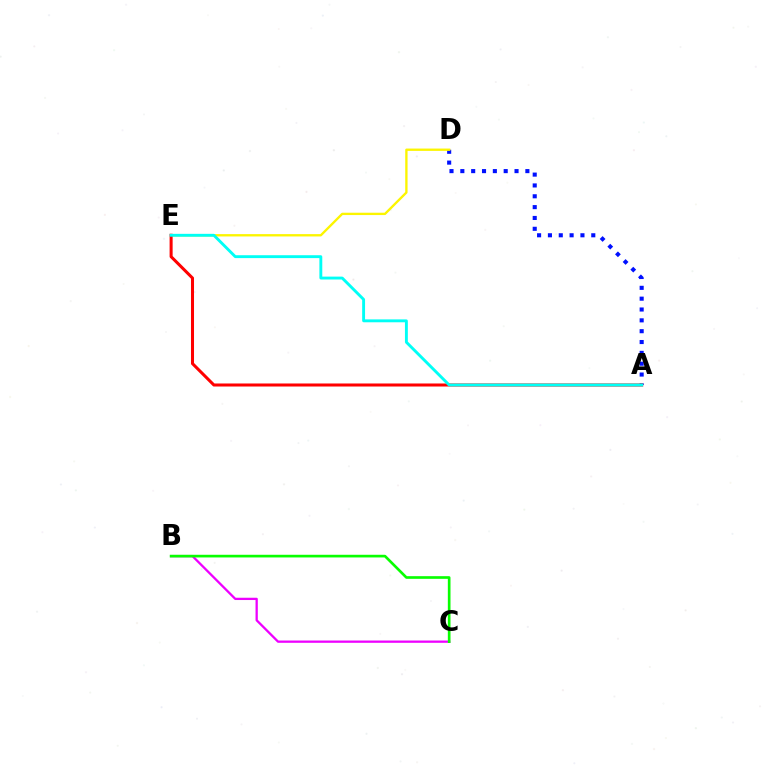{('A', 'D'): [{'color': '#0010ff', 'line_style': 'dotted', 'thickness': 2.95}], ('D', 'E'): [{'color': '#fcf500', 'line_style': 'solid', 'thickness': 1.68}], ('B', 'C'): [{'color': '#ee00ff', 'line_style': 'solid', 'thickness': 1.65}, {'color': '#08ff00', 'line_style': 'solid', 'thickness': 1.92}], ('A', 'E'): [{'color': '#ff0000', 'line_style': 'solid', 'thickness': 2.18}, {'color': '#00fff6', 'line_style': 'solid', 'thickness': 2.08}]}